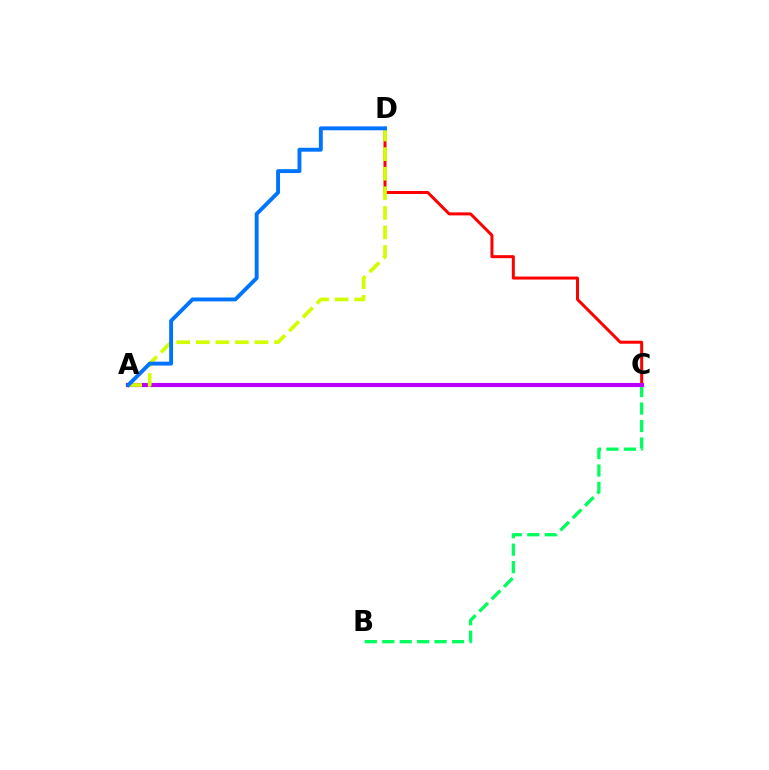{('B', 'C'): [{'color': '#00ff5c', 'line_style': 'dashed', 'thickness': 2.37}], ('C', 'D'): [{'color': '#ff0000', 'line_style': 'solid', 'thickness': 2.17}], ('A', 'C'): [{'color': '#b900ff', 'line_style': 'solid', 'thickness': 2.97}], ('A', 'D'): [{'color': '#d1ff00', 'line_style': 'dashed', 'thickness': 2.66}, {'color': '#0074ff', 'line_style': 'solid', 'thickness': 2.8}]}